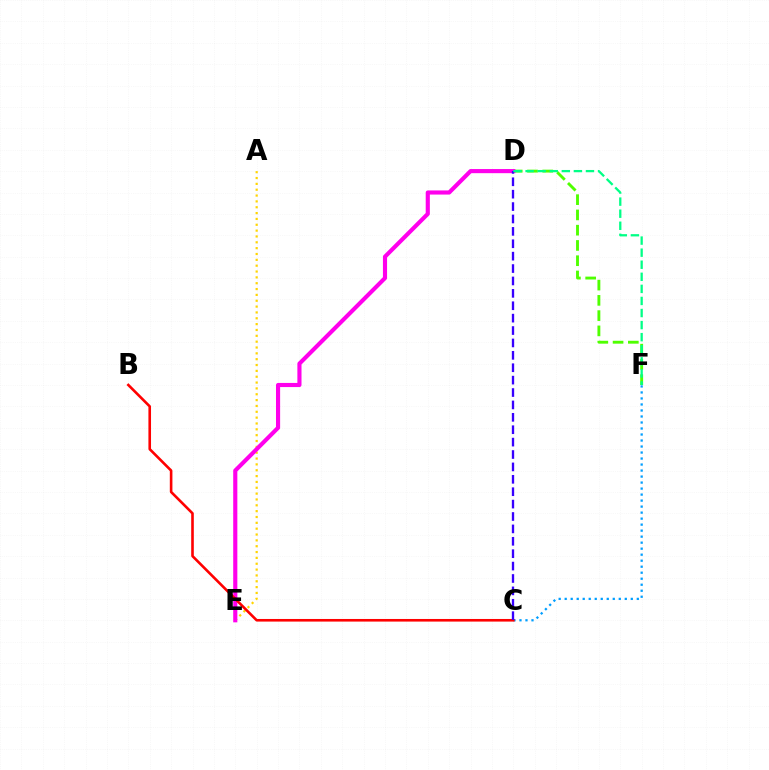{('A', 'E'): [{'color': '#ffd500', 'line_style': 'dotted', 'thickness': 1.59}], ('D', 'F'): [{'color': '#4fff00', 'line_style': 'dashed', 'thickness': 2.07}, {'color': '#00ff86', 'line_style': 'dashed', 'thickness': 1.64}], ('C', 'F'): [{'color': '#009eff', 'line_style': 'dotted', 'thickness': 1.63}], ('D', 'E'): [{'color': '#ff00ed', 'line_style': 'solid', 'thickness': 2.97}], ('B', 'C'): [{'color': '#ff0000', 'line_style': 'solid', 'thickness': 1.88}], ('C', 'D'): [{'color': '#3700ff', 'line_style': 'dashed', 'thickness': 1.68}]}